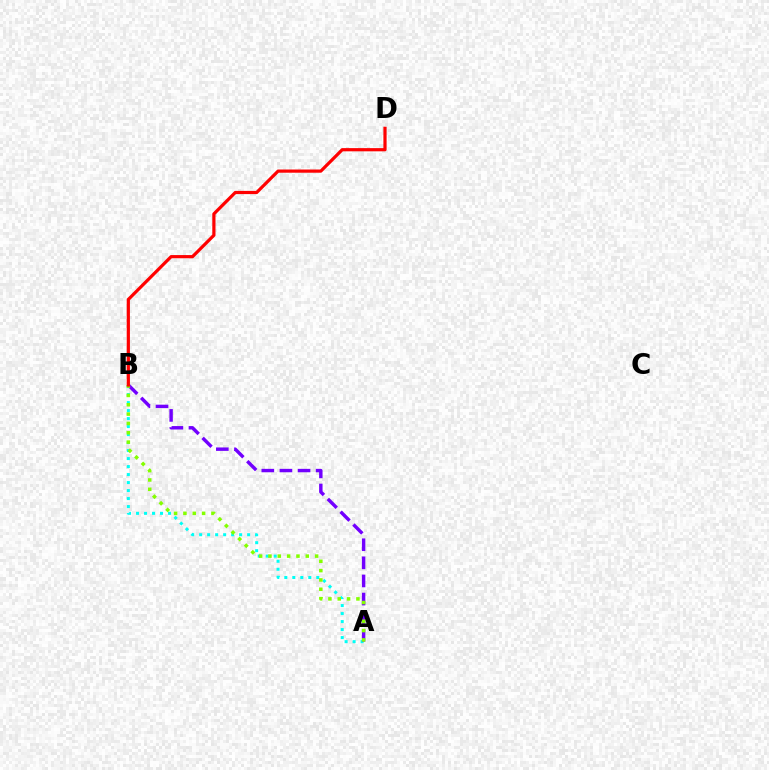{('A', 'B'): [{'color': '#00fff6', 'line_style': 'dotted', 'thickness': 2.17}, {'color': '#7200ff', 'line_style': 'dashed', 'thickness': 2.46}, {'color': '#84ff00', 'line_style': 'dotted', 'thickness': 2.54}], ('B', 'D'): [{'color': '#ff0000', 'line_style': 'solid', 'thickness': 2.3}]}